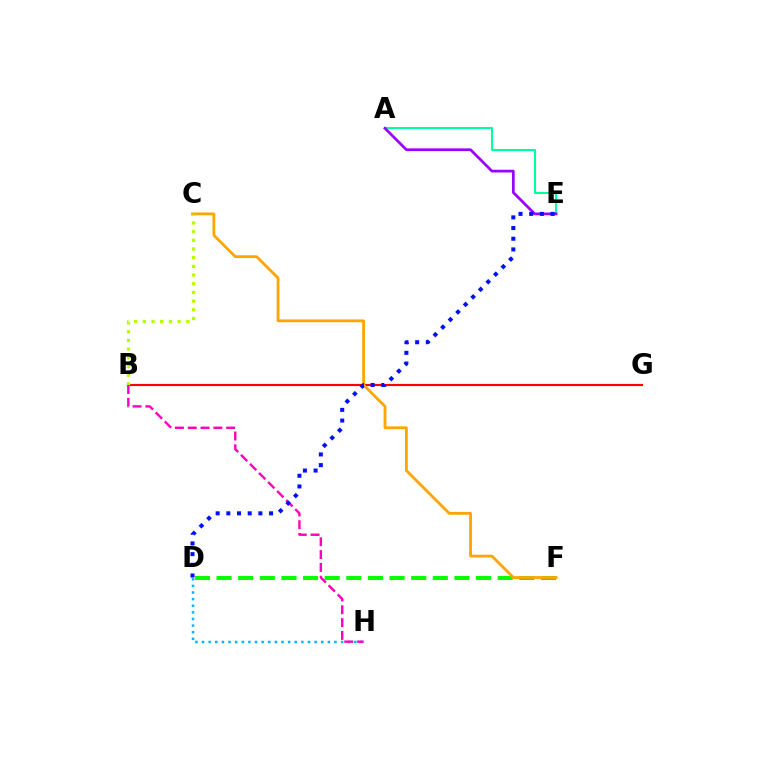{('D', 'F'): [{'color': '#08ff00', 'line_style': 'dashed', 'thickness': 2.94}], ('D', 'H'): [{'color': '#00b5ff', 'line_style': 'dotted', 'thickness': 1.8}], ('B', 'G'): [{'color': '#ff0000', 'line_style': 'solid', 'thickness': 1.55}], ('C', 'F'): [{'color': '#ffa500', 'line_style': 'solid', 'thickness': 2.02}], ('A', 'E'): [{'color': '#00ff9d', 'line_style': 'solid', 'thickness': 1.51}, {'color': '#9b00ff', 'line_style': 'solid', 'thickness': 1.97}], ('B', 'C'): [{'color': '#b3ff00', 'line_style': 'dotted', 'thickness': 2.36}], ('B', 'H'): [{'color': '#ff00bd', 'line_style': 'dashed', 'thickness': 1.74}], ('D', 'E'): [{'color': '#0010ff', 'line_style': 'dotted', 'thickness': 2.9}]}